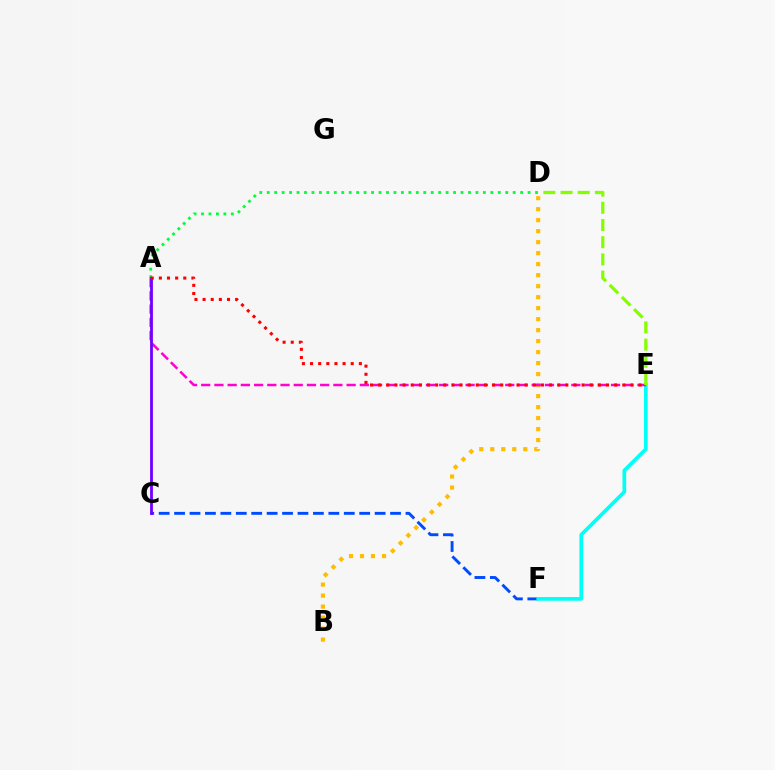{('B', 'D'): [{'color': '#ffbd00', 'line_style': 'dotted', 'thickness': 2.99}], ('C', 'F'): [{'color': '#004bff', 'line_style': 'dashed', 'thickness': 2.1}], ('E', 'F'): [{'color': '#00fff6', 'line_style': 'solid', 'thickness': 2.65}], ('A', 'D'): [{'color': '#00ff39', 'line_style': 'dotted', 'thickness': 2.03}], ('A', 'E'): [{'color': '#ff00cf', 'line_style': 'dashed', 'thickness': 1.8}, {'color': '#ff0000', 'line_style': 'dotted', 'thickness': 2.21}], ('D', 'E'): [{'color': '#84ff00', 'line_style': 'dashed', 'thickness': 2.34}], ('A', 'C'): [{'color': '#7200ff', 'line_style': 'solid', 'thickness': 2.02}]}